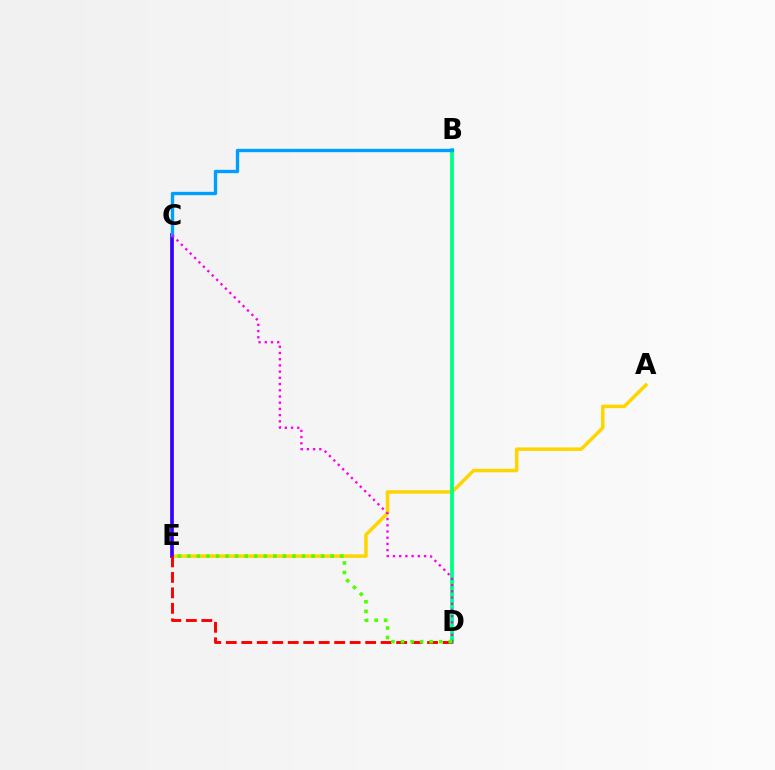{('A', 'E'): [{'color': '#ffd500', 'line_style': 'solid', 'thickness': 2.51}], ('B', 'D'): [{'color': '#00ff86', 'line_style': 'solid', 'thickness': 2.73}], ('C', 'E'): [{'color': '#3700ff', 'line_style': 'solid', 'thickness': 2.67}], ('D', 'E'): [{'color': '#ff0000', 'line_style': 'dashed', 'thickness': 2.1}, {'color': '#4fff00', 'line_style': 'dotted', 'thickness': 2.6}], ('B', 'C'): [{'color': '#009eff', 'line_style': 'solid', 'thickness': 2.41}], ('C', 'D'): [{'color': '#ff00ed', 'line_style': 'dotted', 'thickness': 1.69}]}